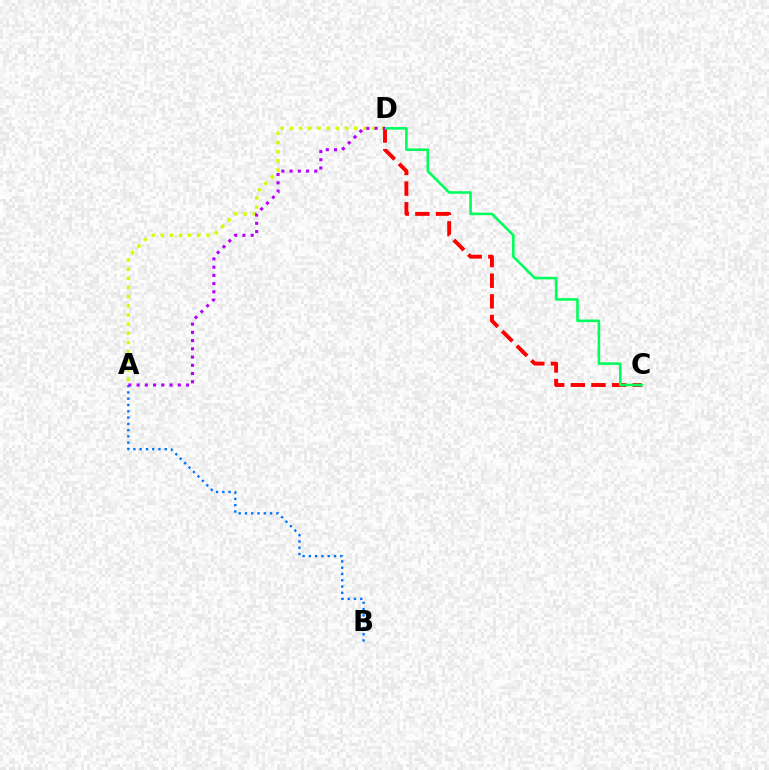{('A', 'B'): [{'color': '#0074ff', 'line_style': 'dotted', 'thickness': 1.71}], ('A', 'D'): [{'color': '#d1ff00', 'line_style': 'dotted', 'thickness': 2.49}, {'color': '#b900ff', 'line_style': 'dotted', 'thickness': 2.24}], ('C', 'D'): [{'color': '#ff0000', 'line_style': 'dashed', 'thickness': 2.8}, {'color': '#00ff5c', 'line_style': 'solid', 'thickness': 1.87}]}